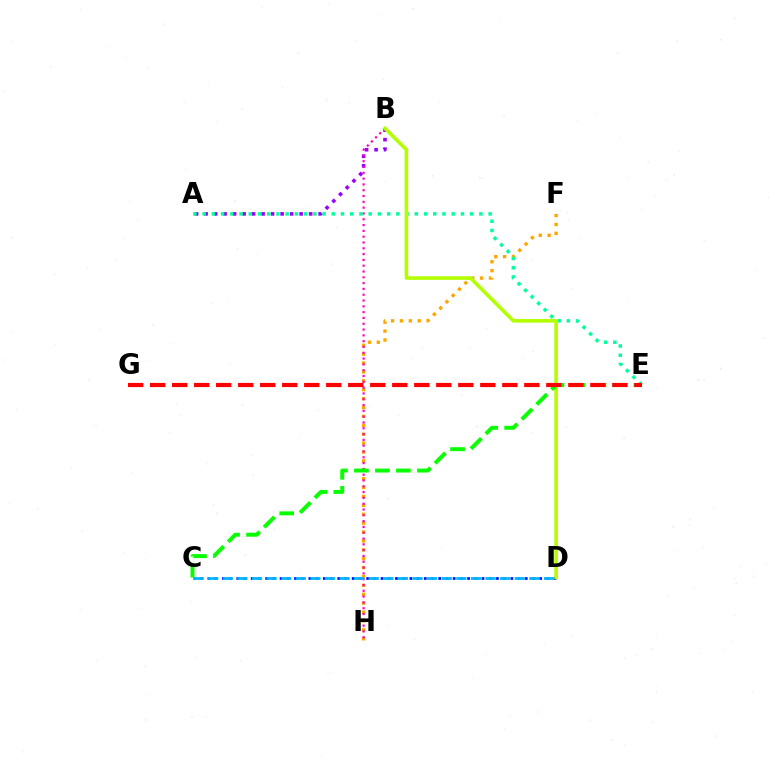{('F', 'H'): [{'color': '#ffa500', 'line_style': 'dotted', 'thickness': 2.42}], ('C', 'D'): [{'color': '#0010ff', 'line_style': 'dotted', 'thickness': 1.96}, {'color': '#00b5ff', 'line_style': 'dashed', 'thickness': 1.98}], ('A', 'B'): [{'color': '#9b00ff', 'line_style': 'dotted', 'thickness': 2.58}], ('B', 'H'): [{'color': '#ff00bd', 'line_style': 'dotted', 'thickness': 1.58}], ('A', 'E'): [{'color': '#00ff9d', 'line_style': 'dotted', 'thickness': 2.51}], ('B', 'D'): [{'color': '#b3ff00', 'line_style': 'solid', 'thickness': 2.58}], ('C', 'E'): [{'color': '#08ff00', 'line_style': 'dashed', 'thickness': 2.85}], ('E', 'G'): [{'color': '#ff0000', 'line_style': 'dashed', 'thickness': 2.99}]}